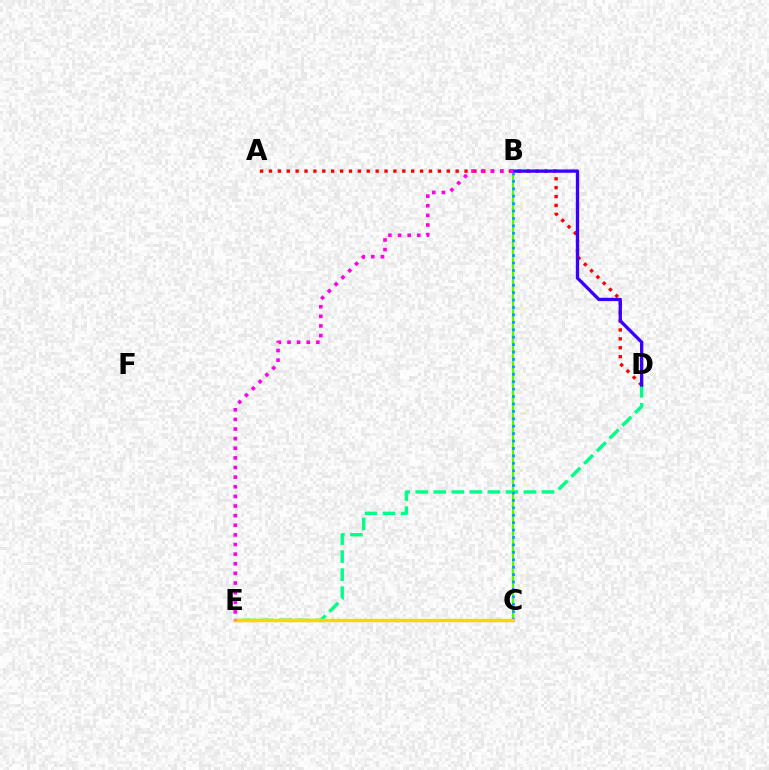{('D', 'E'): [{'color': '#00ff86', 'line_style': 'dashed', 'thickness': 2.45}], ('B', 'C'): [{'color': '#4fff00', 'line_style': 'solid', 'thickness': 1.61}, {'color': '#009eff', 'line_style': 'dotted', 'thickness': 2.02}], ('A', 'D'): [{'color': '#ff0000', 'line_style': 'dotted', 'thickness': 2.41}], ('B', 'D'): [{'color': '#3700ff', 'line_style': 'solid', 'thickness': 2.38}], ('C', 'E'): [{'color': '#ffd500', 'line_style': 'solid', 'thickness': 2.52}], ('B', 'E'): [{'color': '#ff00ed', 'line_style': 'dotted', 'thickness': 2.61}]}